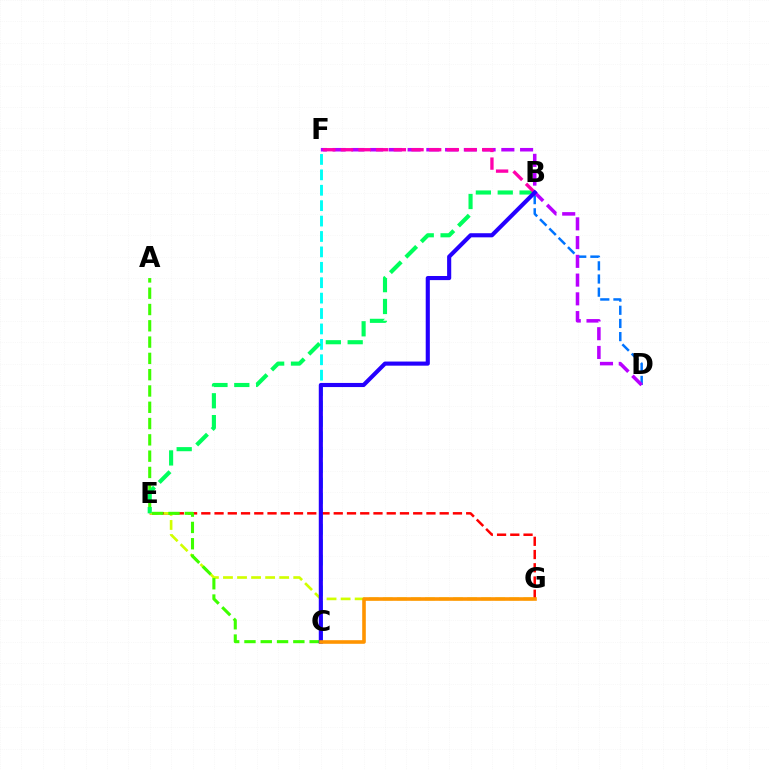{('C', 'F'): [{'color': '#00fff6', 'line_style': 'dashed', 'thickness': 2.09}], ('B', 'D'): [{'color': '#0074ff', 'line_style': 'dashed', 'thickness': 1.79}], ('E', 'G'): [{'color': '#ff0000', 'line_style': 'dashed', 'thickness': 1.8}, {'color': '#d1ff00', 'line_style': 'dashed', 'thickness': 1.91}], ('D', 'F'): [{'color': '#b900ff', 'line_style': 'dashed', 'thickness': 2.55}], ('A', 'C'): [{'color': '#3dff00', 'line_style': 'dashed', 'thickness': 2.21}], ('B', 'E'): [{'color': '#00ff5c', 'line_style': 'dashed', 'thickness': 2.97}], ('B', 'F'): [{'color': '#ff00ac', 'line_style': 'dashed', 'thickness': 2.4}], ('B', 'C'): [{'color': '#2500ff', 'line_style': 'solid', 'thickness': 2.96}], ('C', 'G'): [{'color': '#ff9400', 'line_style': 'solid', 'thickness': 2.59}]}